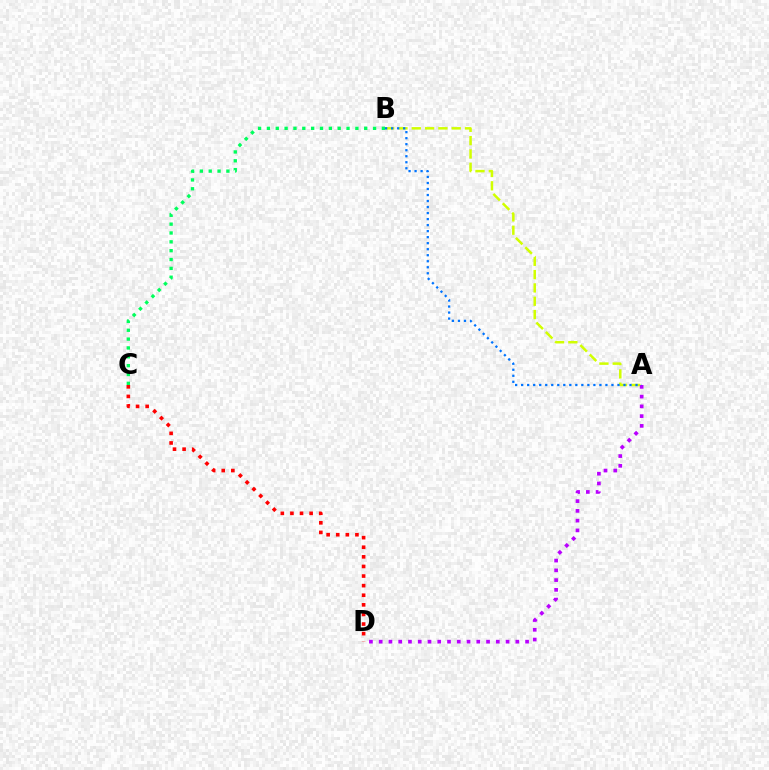{('A', 'B'): [{'color': '#d1ff00', 'line_style': 'dashed', 'thickness': 1.81}, {'color': '#0074ff', 'line_style': 'dotted', 'thickness': 1.64}], ('A', 'D'): [{'color': '#b900ff', 'line_style': 'dotted', 'thickness': 2.65}], ('B', 'C'): [{'color': '#00ff5c', 'line_style': 'dotted', 'thickness': 2.4}], ('C', 'D'): [{'color': '#ff0000', 'line_style': 'dotted', 'thickness': 2.61}]}